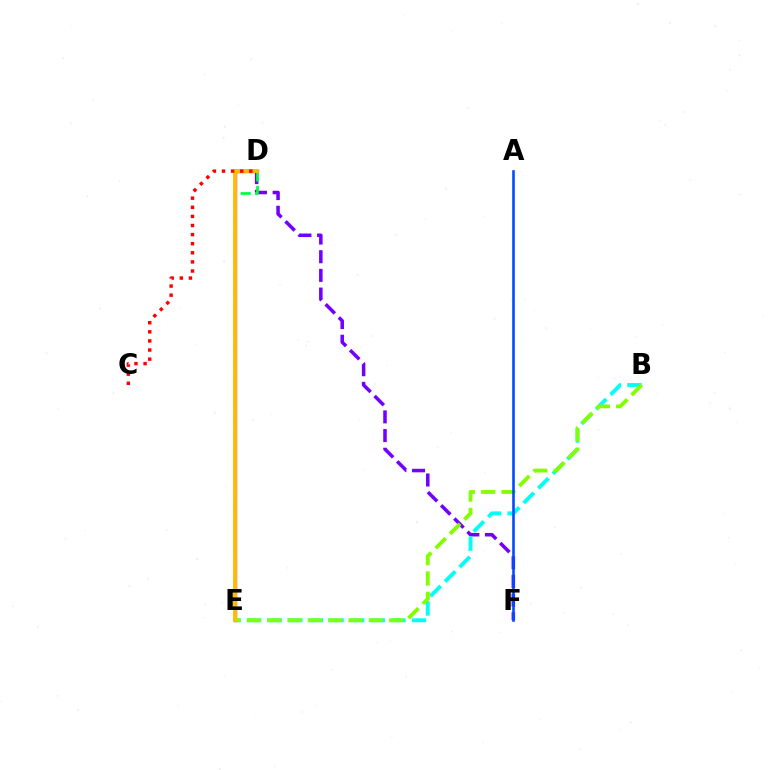{('D', 'F'): [{'color': '#7200ff', 'line_style': 'dashed', 'thickness': 2.54}], ('D', 'E'): [{'color': '#ff00cf', 'line_style': 'solid', 'thickness': 2.43}, {'color': '#00ff39', 'line_style': 'dashed', 'thickness': 1.95}, {'color': '#ffbd00', 'line_style': 'solid', 'thickness': 2.79}], ('B', 'E'): [{'color': '#00fff6', 'line_style': 'dashed', 'thickness': 2.8}, {'color': '#84ff00', 'line_style': 'dashed', 'thickness': 2.76}], ('C', 'D'): [{'color': '#ff0000', 'line_style': 'dotted', 'thickness': 2.47}], ('A', 'F'): [{'color': '#004bff', 'line_style': 'solid', 'thickness': 1.87}]}